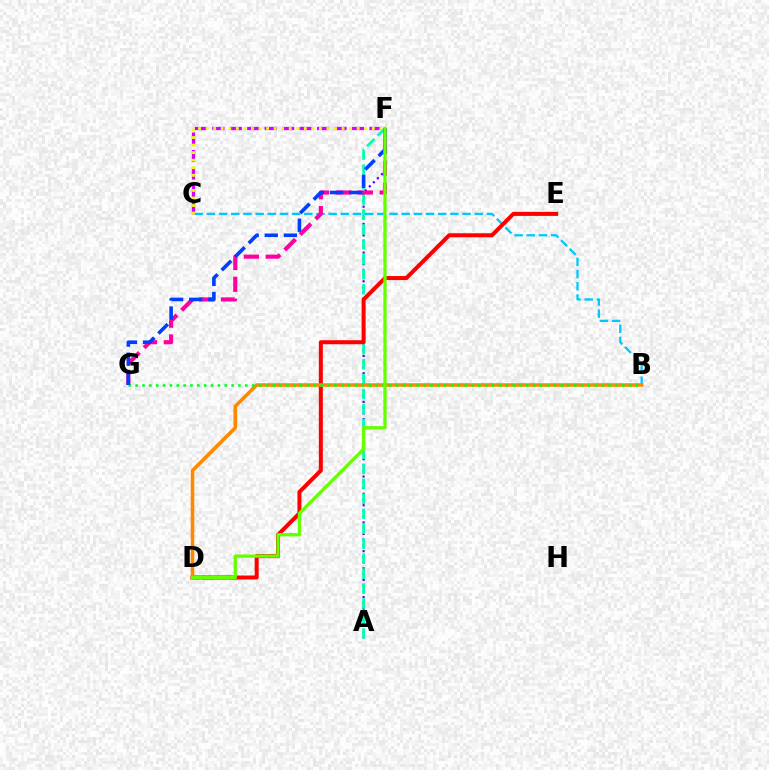{('B', 'C'): [{'color': '#00c7ff', 'line_style': 'dashed', 'thickness': 1.65}], ('C', 'F'): [{'color': '#d600ff', 'line_style': 'dashed', 'thickness': 2.37}, {'color': '#eeff00', 'line_style': 'dotted', 'thickness': 2.05}], ('A', 'F'): [{'color': '#4f00ff', 'line_style': 'dotted', 'thickness': 1.56}, {'color': '#00ffaf', 'line_style': 'dashed', 'thickness': 2.03}], ('D', 'E'): [{'color': '#ff0000', 'line_style': 'solid', 'thickness': 2.89}], ('F', 'G'): [{'color': '#ff00a0', 'line_style': 'dashed', 'thickness': 2.97}, {'color': '#003fff', 'line_style': 'dashed', 'thickness': 2.6}], ('B', 'D'): [{'color': '#ff8800', 'line_style': 'solid', 'thickness': 2.56}], ('B', 'G'): [{'color': '#00ff27', 'line_style': 'dotted', 'thickness': 1.86}], ('D', 'F'): [{'color': '#66ff00', 'line_style': 'solid', 'thickness': 2.38}]}